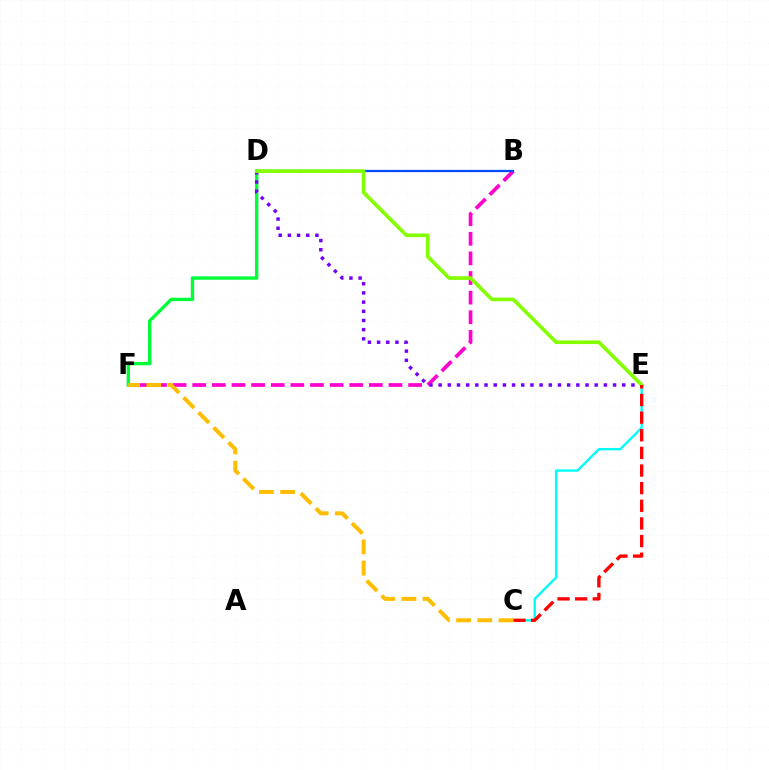{('C', 'E'): [{'color': '#00fff6', 'line_style': 'solid', 'thickness': 1.73}, {'color': '#ff0000', 'line_style': 'dashed', 'thickness': 2.4}], ('B', 'F'): [{'color': '#ff00cf', 'line_style': 'dashed', 'thickness': 2.67}], ('D', 'F'): [{'color': '#00ff39', 'line_style': 'solid', 'thickness': 2.43}], ('B', 'D'): [{'color': '#004bff', 'line_style': 'solid', 'thickness': 1.63}], ('D', 'E'): [{'color': '#7200ff', 'line_style': 'dotted', 'thickness': 2.49}, {'color': '#84ff00', 'line_style': 'solid', 'thickness': 2.64}], ('C', 'F'): [{'color': '#ffbd00', 'line_style': 'dashed', 'thickness': 2.88}]}